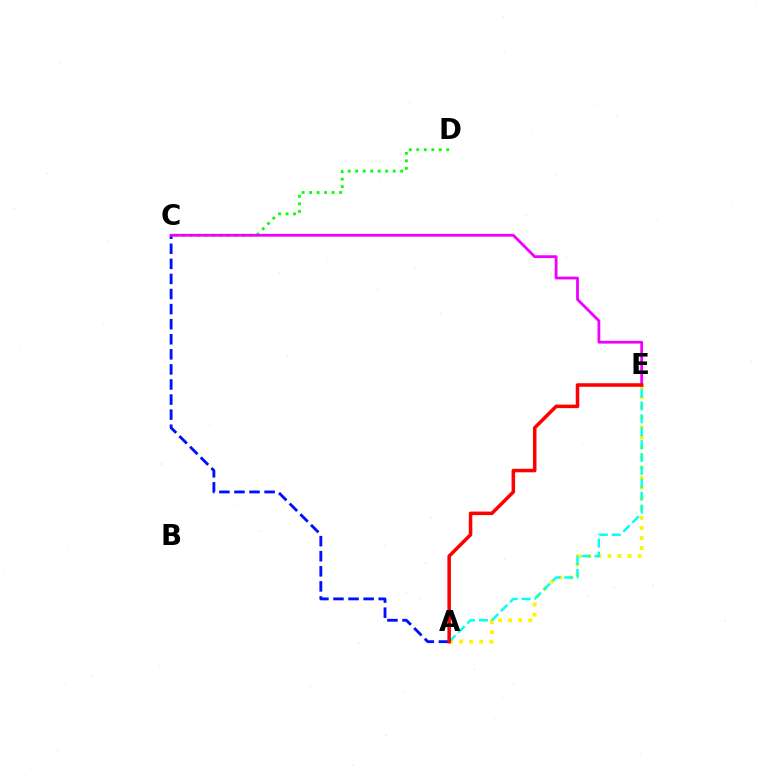{('A', 'C'): [{'color': '#0010ff', 'line_style': 'dashed', 'thickness': 2.05}], ('A', 'E'): [{'color': '#fcf500', 'line_style': 'dotted', 'thickness': 2.73}, {'color': '#00fff6', 'line_style': 'dashed', 'thickness': 1.75}, {'color': '#ff0000', 'line_style': 'solid', 'thickness': 2.54}], ('C', 'D'): [{'color': '#08ff00', 'line_style': 'dotted', 'thickness': 2.04}], ('C', 'E'): [{'color': '#ee00ff', 'line_style': 'solid', 'thickness': 2.0}]}